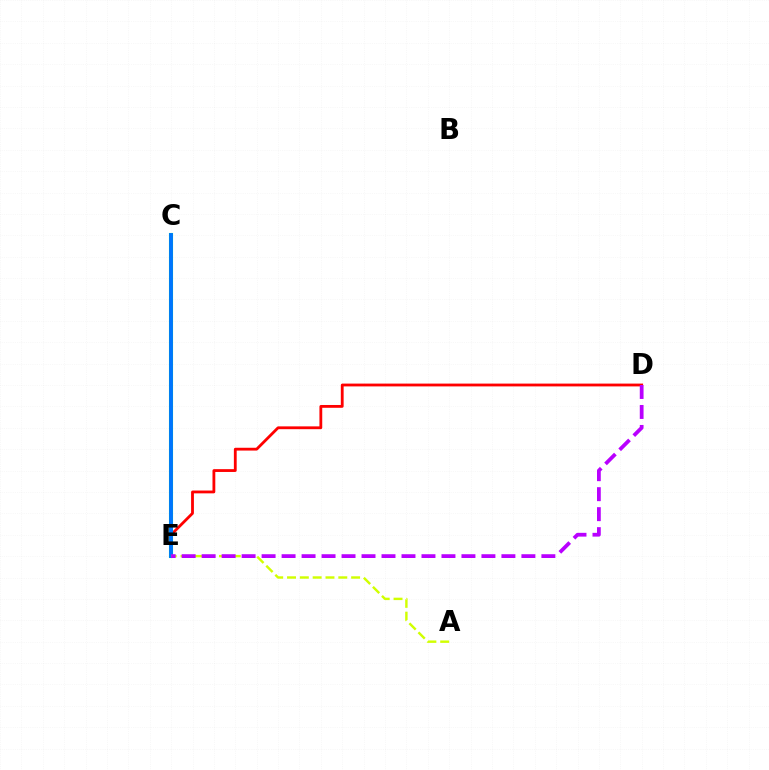{('D', 'E'): [{'color': '#ff0000', 'line_style': 'solid', 'thickness': 2.03}, {'color': '#b900ff', 'line_style': 'dashed', 'thickness': 2.71}], ('C', 'E'): [{'color': '#00ff5c', 'line_style': 'solid', 'thickness': 2.94}, {'color': '#0074ff', 'line_style': 'solid', 'thickness': 2.76}], ('A', 'E'): [{'color': '#d1ff00', 'line_style': 'dashed', 'thickness': 1.74}]}